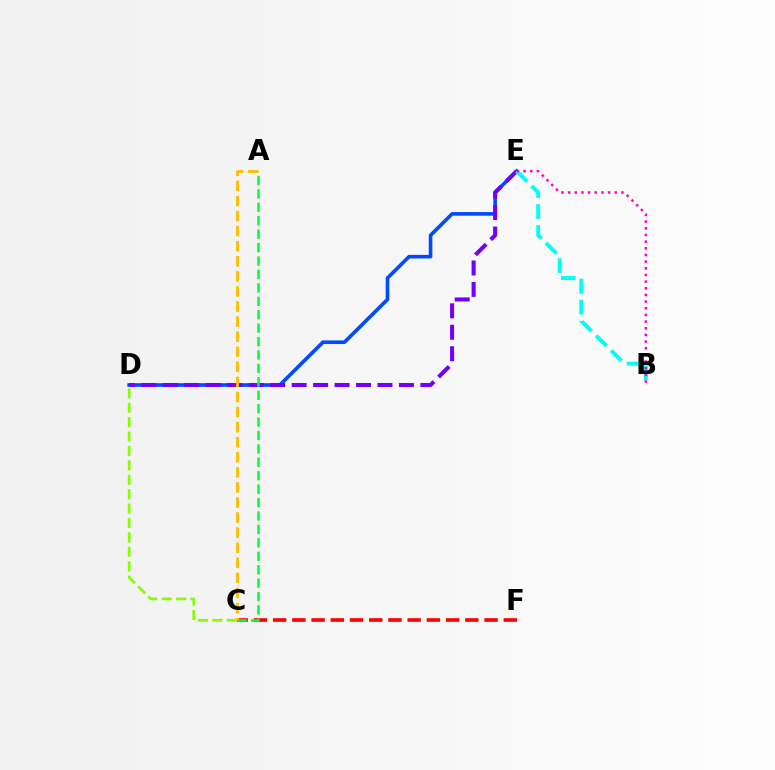{('D', 'E'): [{'color': '#004bff', 'line_style': 'solid', 'thickness': 2.6}, {'color': '#7200ff', 'line_style': 'dashed', 'thickness': 2.91}], ('C', 'F'): [{'color': '#ff0000', 'line_style': 'dashed', 'thickness': 2.61}], ('A', 'C'): [{'color': '#00ff39', 'line_style': 'dashed', 'thickness': 1.82}, {'color': '#ffbd00', 'line_style': 'dashed', 'thickness': 2.05}], ('C', 'D'): [{'color': '#84ff00', 'line_style': 'dashed', 'thickness': 1.96}], ('B', 'E'): [{'color': '#00fff6', 'line_style': 'dashed', 'thickness': 2.86}, {'color': '#ff00cf', 'line_style': 'dotted', 'thickness': 1.81}]}